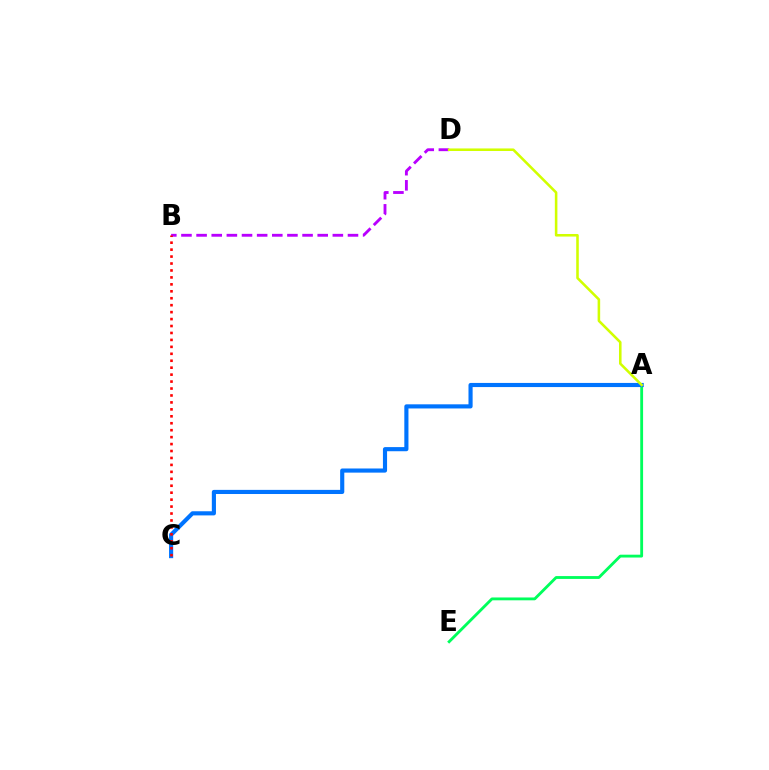{('A', 'E'): [{'color': '#00ff5c', 'line_style': 'solid', 'thickness': 2.05}], ('A', 'C'): [{'color': '#0074ff', 'line_style': 'solid', 'thickness': 2.98}], ('B', 'D'): [{'color': '#b900ff', 'line_style': 'dashed', 'thickness': 2.06}], ('A', 'D'): [{'color': '#d1ff00', 'line_style': 'solid', 'thickness': 1.84}], ('B', 'C'): [{'color': '#ff0000', 'line_style': 'dotted', 'thickness': 1.89}]}